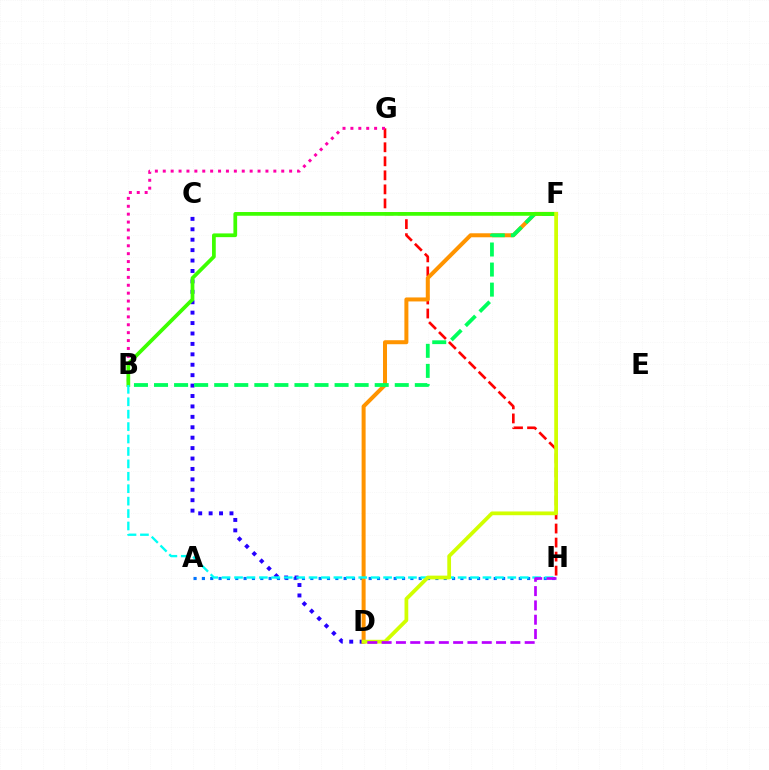{('G', 'H'): [{'color': '#ff0000', 'line_style': 'dashed', 'thickness': 1.91}], ('B', 'G'): [{'color': '#ff00ac', 'line_style': 'dotted', 'thickness': 2.15}], ('A', 'H'): [{'color': '#0074ff', 'line_style': 'dotted', 'thickness': 2.27}], ('C', 'D'): [{'color': '#2500ff', 'line_style': 'dotted', 'thickness': 2.83}], ('D', 'F'): [{'color': '#ff9400', 'line_style': 'solid', 'thickness': 2.88}, {'color': '#d1ff00', 'line_style': 'solid', 'thickness': 2.7}], ('B', 'F'): [{'color': '#00ff5c', 'line_style': 'dashed', 'thickness': 2.73}, {'color': '#3dff00', 'line_style': 'solid', 'thickness': 2.69}], ('B', 'H'): [{'color': '#00fff6', 'line_style': 'dashed', 'thickness': 1.69}], ('D', 'H'): [{'color': '#b900ff', 'line_style': 'dashed', 'thickness': 1.94}]}